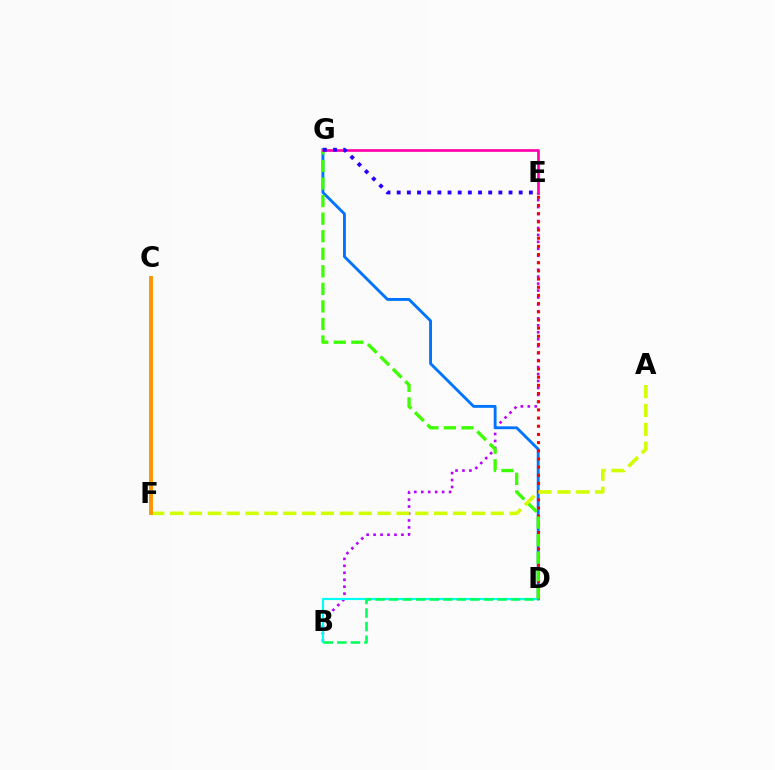{('B', 'E'): [{'color': '#b900ff', 'line_style': 'dotted', 'thickness': 1.89}], ('D', 'G'): [{'color': '#0074ff', 'line_style': 'solid', 'thickness': 2.06}, {'color': '#3dff00', 'line_style': 'dashed', 'thickness': 2.38}], ('B', 'D'): [{'color': '#00fff6', 'line_style': 'solid', 'thickness': 1.56}, {'color': '#00ff5c', 'line_style': 'dashed', 'thickness': 1.84}], ('D', 'E'): [{'color': '#ff0000', 'line_style': 'dotted', 'thickness': 2.22}], ('A', 'F'): [{'color': '#d1ff00', 'line_style': 'dashed', 'thickness': 2.56}], ('E', 'G'): [{'color': '#ff00ac', 'line_style': 'solid', 'thickness': 1.94}, {'color': '#2500ff', 'line_style': 'dotted', 'thickness': 2.76}], ('C', 'F'): [{'color': '#ff9400', 'line_style': 'solid', 'thickness': 2.8}]}